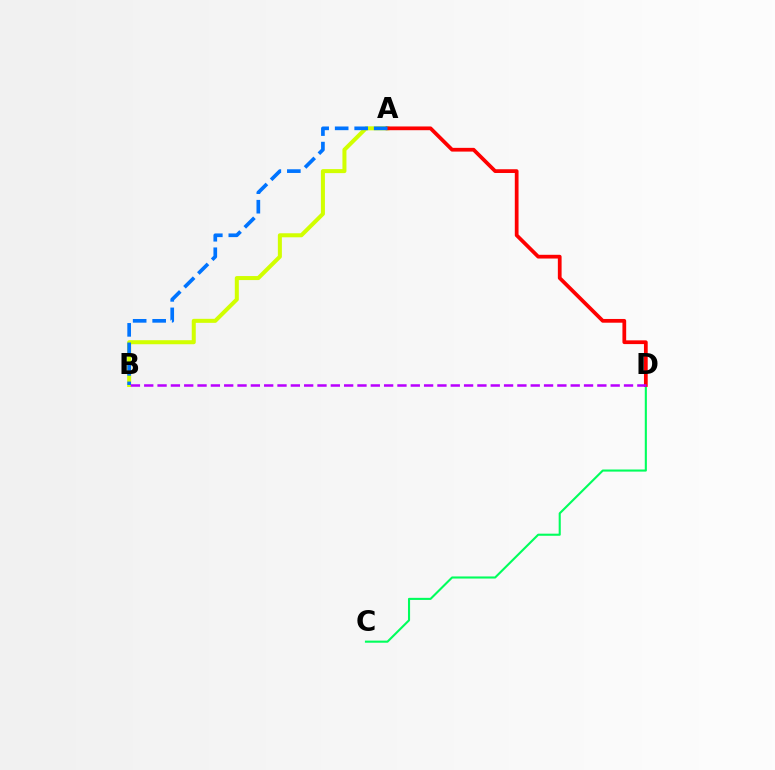{('C', 'D'): [{'color': '#00ff5c', 'line_style': 'solid', 'thickness': 1.51}], ('A', 'B'): [{'color': '#d1ff00', 'line_style': 'solid', 'thickness': 2.89}, {'color': '#0074ff', 'line_style': 'dashed', 'thickness': 2.65}], ('A', 'D'): [{'color': '#ff0000', 'line_style': 'solid', 'thickness': 2.69}], ('B', 'D'): [{'color': '#b900ff', 'line_style': 'dashed', 'thickness': 1.81}]}